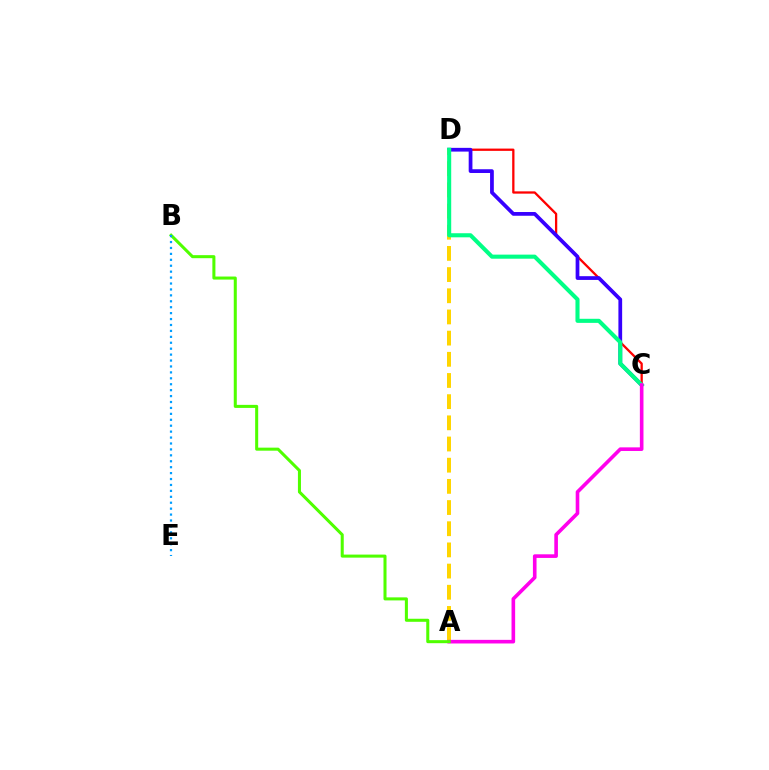{('C', 'D'): [{'color': '#ff0000', 'line_style': 'solid', 'thickness': 1.64}, {'color': '#3700ff', 'line_style': 'solid', 'thickness': 2.69}, {'color': '#00ff86', 'line_style': 'solid', 'thickness': 2.94}], ('A', 'D'): [{'color': '#ffd500', 'line_style': 'dashed', 'thickness': 2.88}], ('A', 'C'): [{'color': '#ff00ed', 'line_style': 'solid', 'thickness': 2.6}], ('A', 'B'): [{'color': '#4fff00', 'line_style': 'solid', 'thickness': 2.19}], ('B', 'E'): [{'color': '#009eff', 'line_style': 'dotted', 'thickness': 1.61}]}